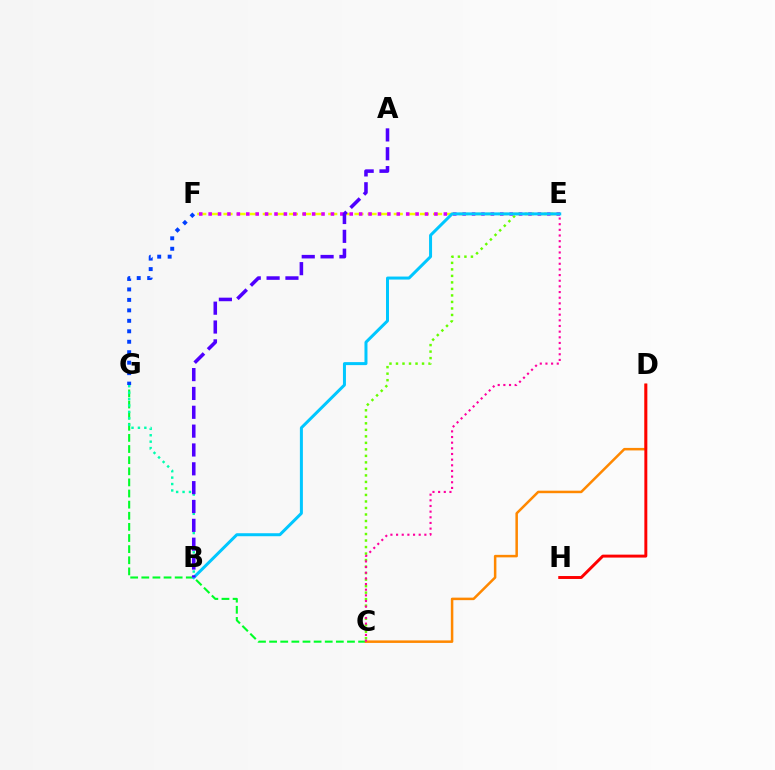{('C', 'E'): [{'color': '#66ff00', 'line_style': 'dotted', 'thickness': 1.77}, {'color': '#ff00a0', 'line_style': 'dotted', 'thickness': 1.54}], ('E', 'F'): [{'color': '#eeff00', 'line_style': 'dashed', 'thickness': 1.78}, {'color': '#d600ff', 'line_style': 'dotted', 'thickness': 2.56}], ('F', 'G'): [{'color': '#003fff', 'line_style': 'dotted', 'thickness': 2.84}], ('C', 'G'): [{'color': '#00ff27', 'line_style': 'dashed', 'thickness': 1.51}], ('B', 'G'): [{'color': '#00ffaf', 'line_style': 'dotted', 'thickness': 1.74}], ('C', 'D'): [{'color': '#ff8800', 'line_style': 'solid', 'thickness': 1.81}], ('D', 'H'): [{'color': '#ff0000', 'line_style': 'solid', 'thickness': 2.12}], ('B', 'E'): [{'color': '#00c7ff', 'line_style': 'solid', 'thickness': 2.16}], ('A', 'B'): [{'color': '#4f00ff', 'line_style': 'dashed', 'thickness': 2.56}]}